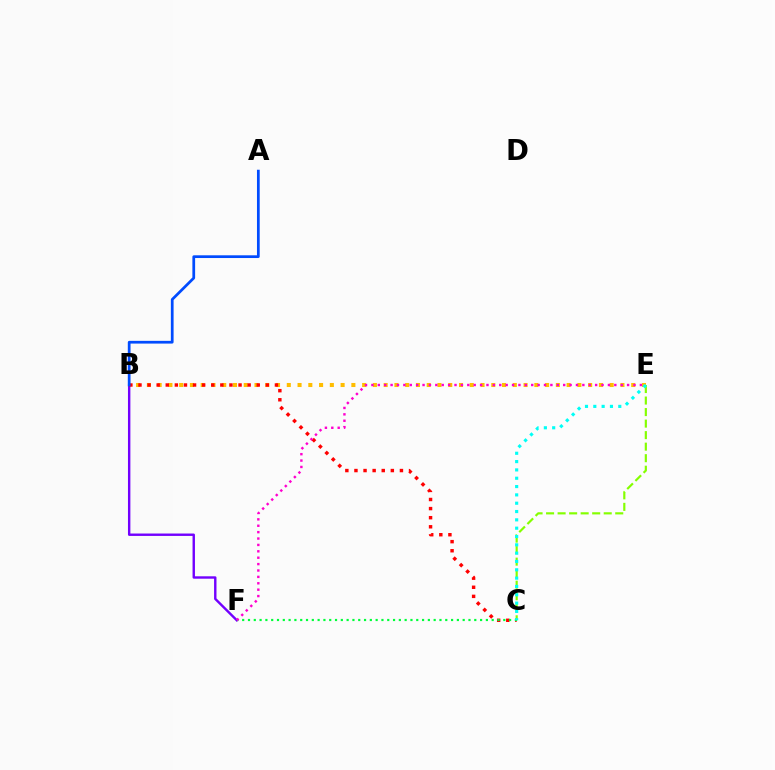{('B', 'E'): [{'color': '#ffbd00', 'line_style': 'dotted', 'thickness': 2.92}], ('B', 'F'): [{'color': '#7200ff', 'line_style': 'solid', 'thickness': 1.73}], ('B', 'C'): [{'color': '#ff0000', 'line_style': 'dotted', 'thickness': 2.47}], ('C', 'E'): [{'color': '#84ff00', 'line_style': 'dashed', 'thickness': 1.57}, {'color': '#00fff6', 'line_style': 'dotted', 'thickness': 2.26}], ('A', 'B'): [{'color': '#004bff', 'line_style': 'solid', 'thickness': 1.97}], ('C', 'F'): [{'color': '#00ff39', 'line_style': 'dotted', 'thickness': 1.58}], ('E', 'F'): [{'color': '#ff00cf', 'line_style': 'dotted', 'thickness': 1.74}]}